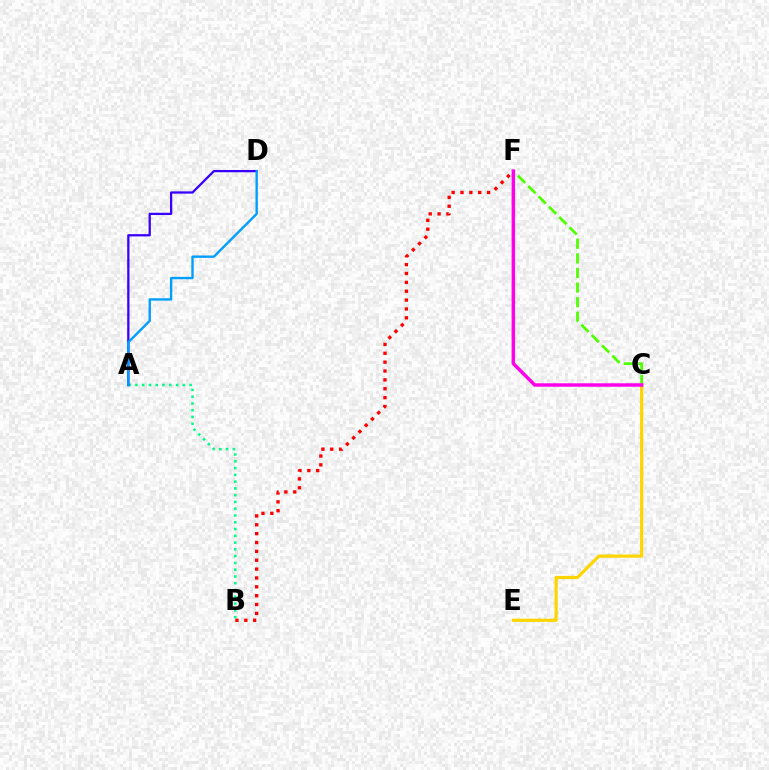{('C', 'E'): [{'color': '#ffd500', 'line_style': 'solid', 'thickness': 2.3}], ('A', 'B'): [{'color': '#00ff86', 'line_style': 'dotted', 'thickness': 1.84}], ('A', 'D'): [{'color': '#3700ff', 'line_style': 'solid', 'thickness': 1.63}, {'color': '#009eff', 'line_style': 'solid', 'thickness': 1.71}], ('B', 'F'): [{'color': '#ff0000', 'line_style': 'dotted', 'thickness': 2.41}], ('C', 'F'): [{'color': '#4fff00', 'line_style': 'dashed', 'thickness': 1.98}, {'color': '#ff00ed', 'line_style': 'solid', 'thickness': 2.49}]}